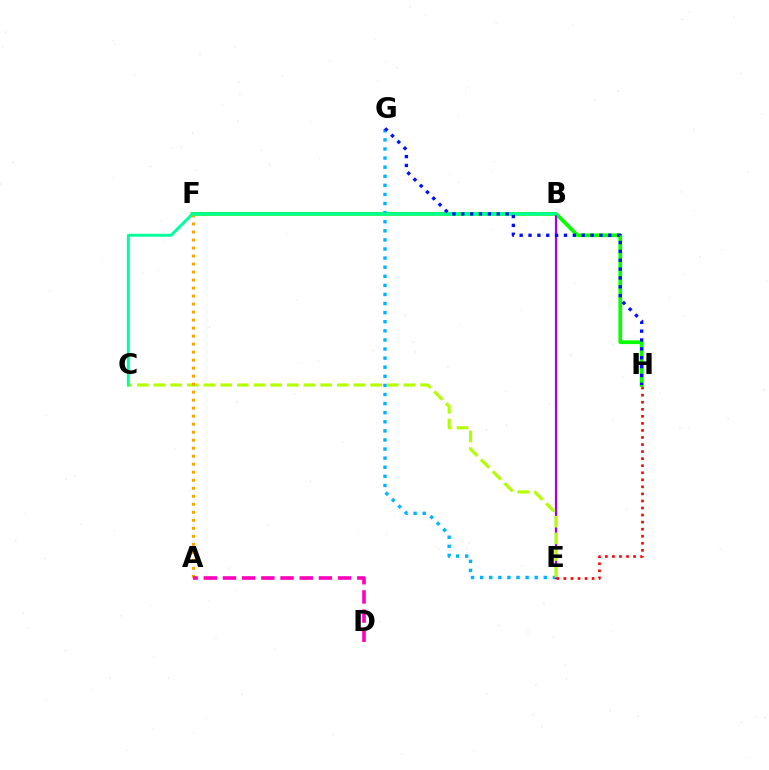{('F', 'H'): [{'color': '#08ff00', 'line_style': 'solid', 'thickness': 2.69}], ('E', 'G'): [{'color': '#00b5ff', 'line_style': 'dotted', 'thickness': 2.47}], ('B', 'E'): [{'color': '#9b00ff', 'line_style': 'solid', 'thickness': 1.6}], ('C', 'E'): [{'color': '#b3ff00', 'line_style': 'dashed', 'thickness': 2.26}], ('A', 'F'): [{'color': '#ffa500', 'line_style': 'dotted', 'thickness': 2.18}], ('B', 'C'): [{'color': '#00ff9d', 'line_style': 'solid', 'thickness': 2.14}], ('G', 'H'): [{'color': '#0010ff', 'line_style': 'dotted', 'thickness': 2.41}], ('A', 'D'): [{'color': '#ff00bd', 'line_style': 'dashed', 'thickness': 2.61}], ('E', 'H'): [{'color': '#ff0000', 'line_style': 'dotted', 'thickness': 1.92}]}